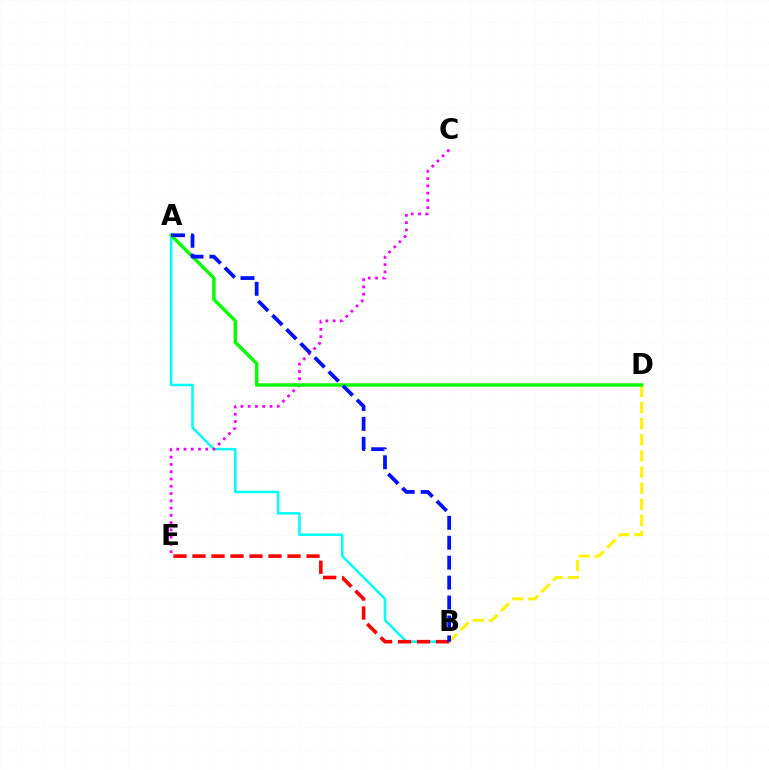{('A', 'B'): [{'color': '#00fff6', 'line_style': 'solid', 'thickness': 1.81}, {'color': '#0010ff', 'line_style': 'dashed', 'thickness': 2.71}], ('C', 'E'): [{'color': '#ee00ff', 'line_style': 'dotted', 'thickness': 1.98}], ('B', 'E'): [{'color': '#ff0000', 'line_style': 'dashed', 'thickness': 2.58}], ('B', 'D'): [{'color': '#fcf500', 'line_style': 'dashed', 'thickness': 2.19}], ('A', 'D'): [{'color': '#08ff00', 'line_style': 'solid', 'thickness': 2.47}]}